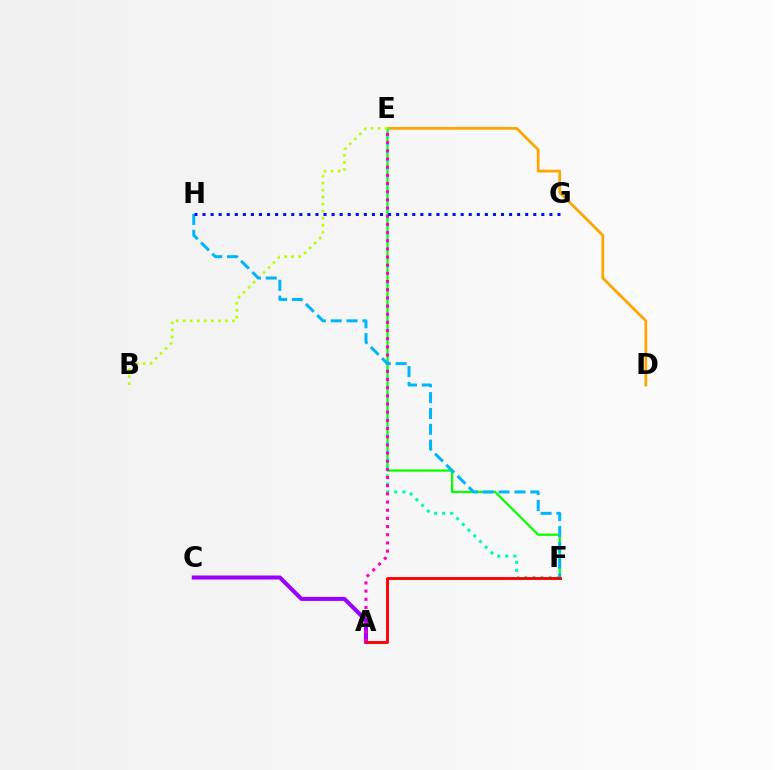{('A', 'C'): [{'color': '#9b00ff', 'line_style': 'solid', 'thickness': 2.9}], ('E', 'F'): [{'color': '#08ff00', 'line_style': 'solid', 'thickness': 1.64}, {'color': '#00ff9d', 'line_style': 'dotted', 'thickness': 2.2}], ('D', 'E'): [{'color': '#ffa500', 'line_style': 'solid', 'thickness': 1.98}], ('B', 'E'): [{'color': '#b3ff00', 'line_style': 'dotted', 'thickness': 1.91}], ('A', 'E'): [{'color': '#ff00bd', 'line_style': 'dotted', 'thickness': 2.22}], ('F', 'H'): [{'color': '#00b5ff', 'line_style': 'dashed', 'thickness': 2.15}], ('G', 'H'): [{'color': '#0010ff', 'line_style': 'dotted', 'thickness': 2.19}], ('A', 'F'): [{'color': '#ff0000', 'line_style': 'solid', 'thickness': 2.08}]}